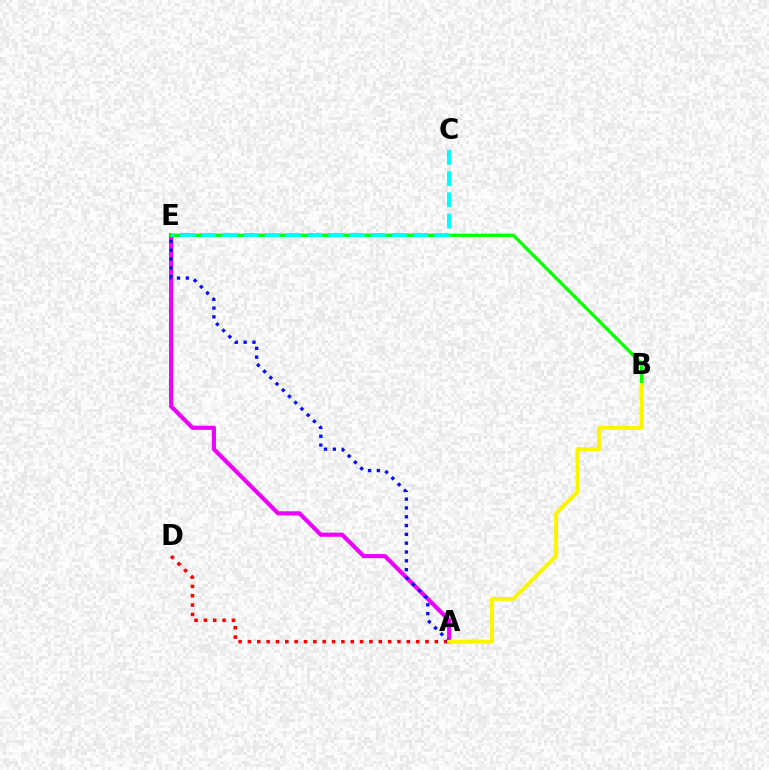{('A', 'E'): [{'color': '#ee00ff', 'line_style': 'solid', 'thickness': 2.97}, {'color': '#0010ff', 'line_style': 'dotted', 'thickness': 2.39}], ('B', 'E'): [{'color': '#08ff00', 'line_style': 'solid', 'thickness': 2.37}], ('A', 'D'): [{'color': '#ff0000', 'line_style': 'dotted', 'thickness': 2.54}], ('C', 'E'): [{'color': '#00fff6', 'line_style': 'dashed', 'thickness': 2.88}], ('A', 'B'): [{'color': '#fcf500', 'line_style': 'solid', 'thickness': 2.86}]}